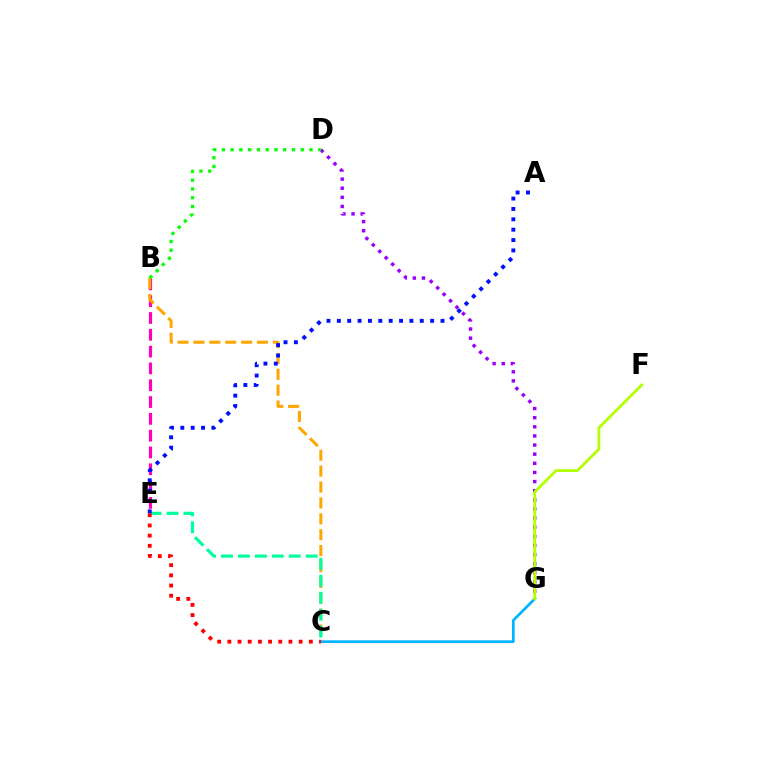{('B', 'E'): [{'color': '#ff00bd', 'line_style': 'dashed', 'thickness': 2.28}], ('B', 'C'): [{'color': '#ffa500', 'line_style': 'dashed', 'thickness': 2.16}], ('C', 'E'): [{'color': '#00ff9d', 'line_style': 'dashed', 'thickness': 2.3}, {'color': '#ff0000', 'line_style': 'dotted', 'thickness': 2.77}], ('D', 'G'): [{'color': '#9b00ff', 'line_style': 'dotted', 'thickness': 2.48}], ('C', 'G'): [{'color': '#00b5ff', 'line_style': 'solid', 'thickness': 1.94}], ('A', 'E'): [{'color': '#0010ff', 'line_style': 'dotted', 'thickness': 2.82}], ('B', 'D'): [{'color': '#08ff00', 'line_style': 'dotted', 'thickness': 2.38}], ('F', 'G'): [{'color': '#b3ff00', 'line_style': 'solid', 'thickness': 2.02}]}